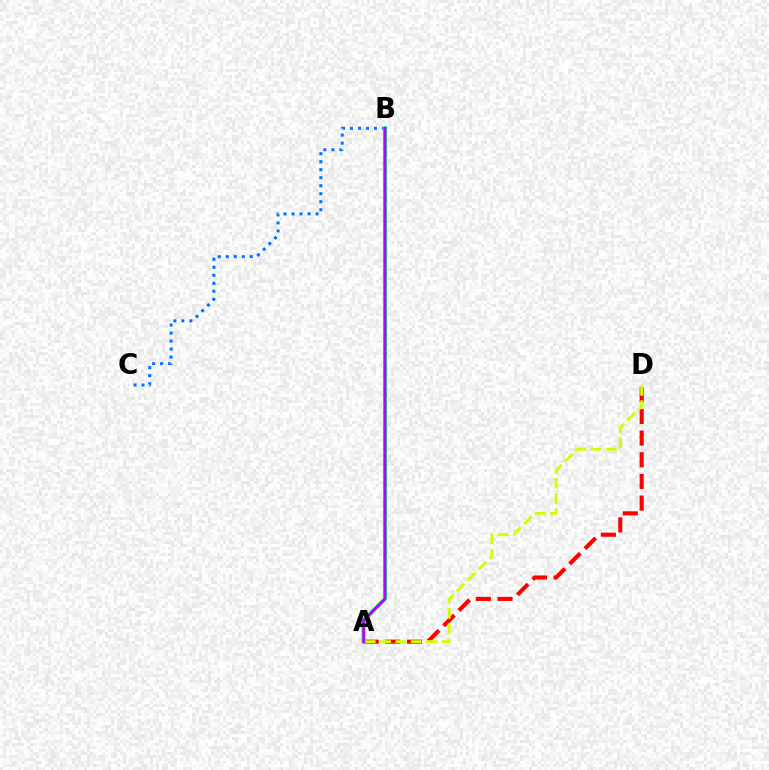{('A', 'D'): [{'color': '#ff0000', 'line_style': 'dashed', 'thickness': 2.94}, {'color': '#d1ff00', 'line_style': 'dashed', 'thickness': 2.08}], ('B', 'C'): [{'color': '#0074ff', 'line_style': 'dotted', 'thickness': 2.17}], ('A', 'B'): [{'color': '#00ff5c', 'line_style': 'solid', 'thickness': 2.95}, {'color': '#b900ff', 'line_style': 'solid', 'thickness': 1.92}]}